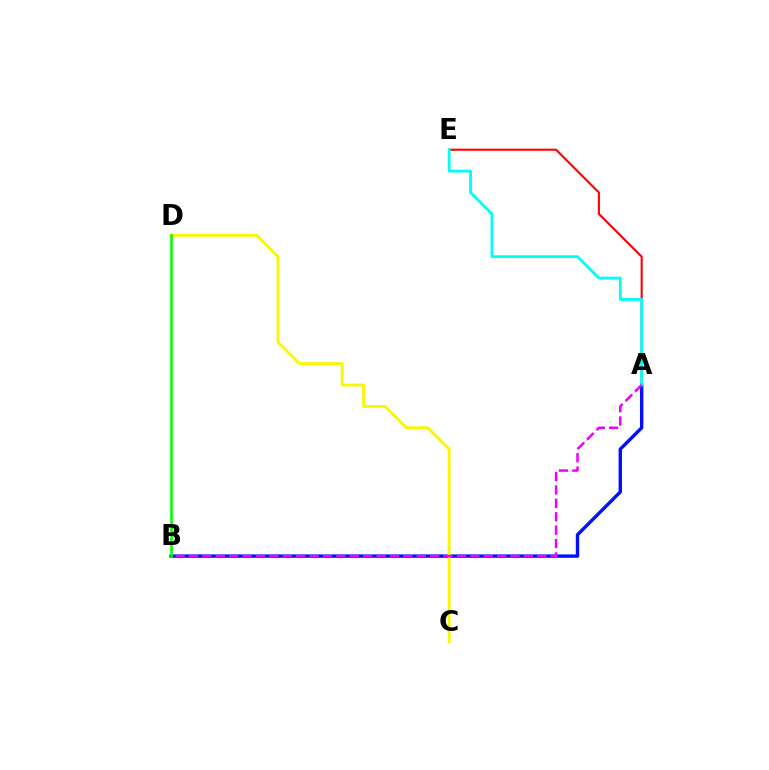{('A', 'B'): [{'color': '#0010ff', 'line_style': 'solid', 'thickness': 2.44}, {'color': '#ee00ff', 'line_style': 'dashed', 'thickness': 1.82}], ('C', 'D'): [{'color': '#fcf500', 'line_style': 'solid', 'thickness': 2.06}], ('B', 'D'): [{'color': '#08ff00', 'line_style': 'solid', 'thickness': 1.86}], ('A', 'E'): [{'color': '#ff0000', 'line_style': 'solid', 'thickness': 1.51}, {'color': '#00fff6', 'line_style': 'solid', 'thickness': 2.04}]}